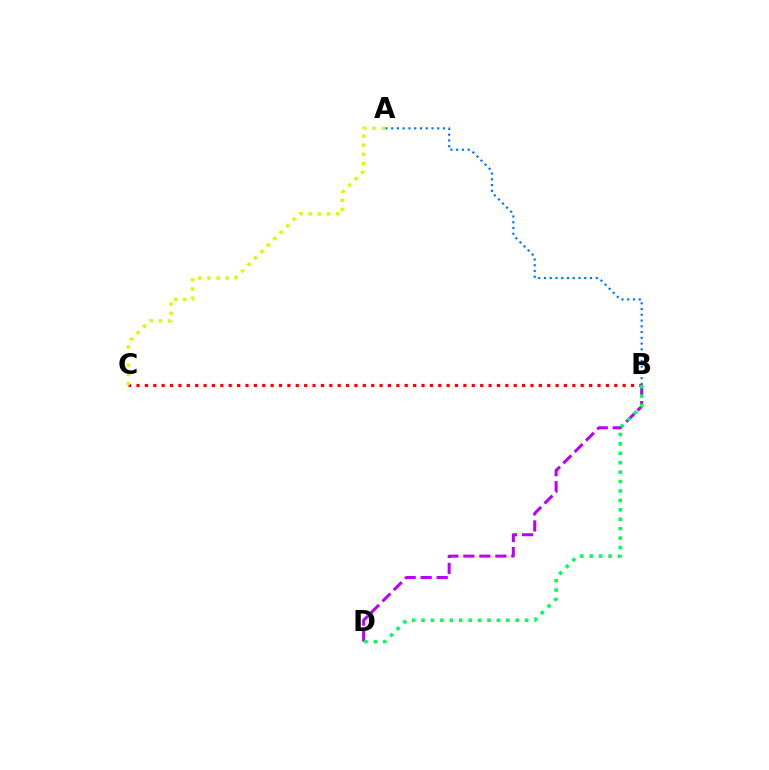{('B', 'C'): [{'color': '#ff0000', 'line_style': 'dotted', 'thickness': 2.28}], ('B', 'D'): [{'color': '#b900ff', 'line_style': 'dashed', 'thickness': 2.18}, {'color': '#00ff5c', 'line_style': 'dotted', 'thickness': 2.56}], ('A', 'C'): [{'color': '#d1ff00', 'line_style': 'dotted', 'thickness': 2.48}], ('A', 'B'): [{'color': '#0074ff', 'line_style': 'dotted', 'thickness': 1.56}]}